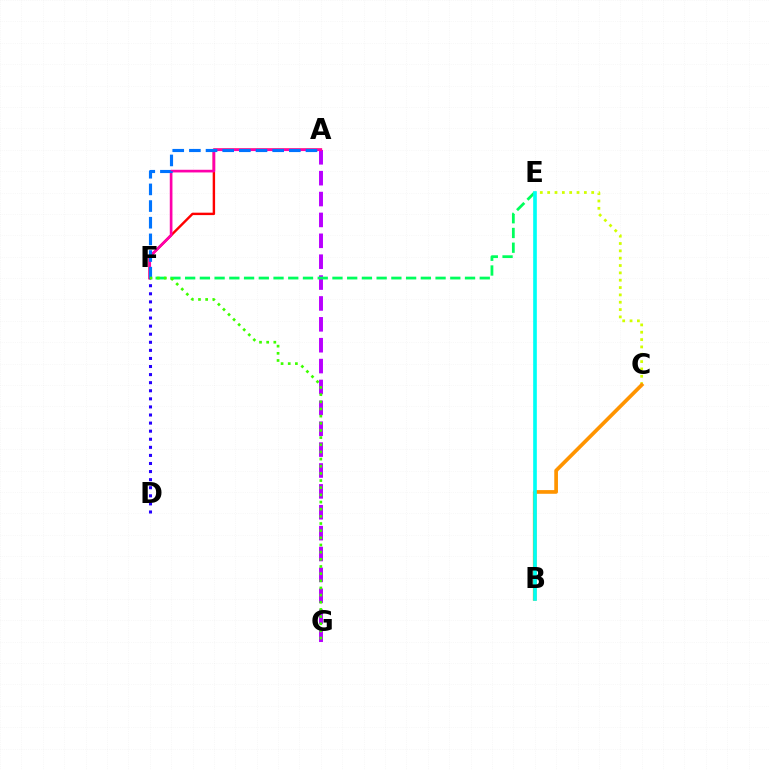{('A', 'G'): [{'color': '#b900ff', 'line_style': 'dashed', 'thickness': 2.84}], ('A', 'F'): [{'color': '#ff0000', 'line_style': 'solid', 'thickness': 1.74}, {'color': '#ff00ac', 'line_style': 'solid', 'thickness': 1.92}, {'color': '#0074ff', 'line_style': 'dashed', 'thickness': 2.26}], ('C', 'E'): [{'color': '#d1ff00', 'line_style': 'dotted', 'thickness': 1.99}], ('E', 'F'): [{'color': '#00ff5c', 'line_style': 'dashed', 'thickness': 2.0}], ('D', 'F'): [{'color': '#2500ff', 'line_style': 'dotted', 'thickness': 2.2}], ('F', 'G'): [{'color': '#3dff00', 'line_style': 'dotted', 'thickness': 1.95}], ('B', 'C'): [{'color': '#ff9400', 'line_style': 'solid', 'thickness': 2.66}], ('B', 'E'): [{'color': '#00fff6', 'line_style': 'solid', 'thickness': 2.63}]}